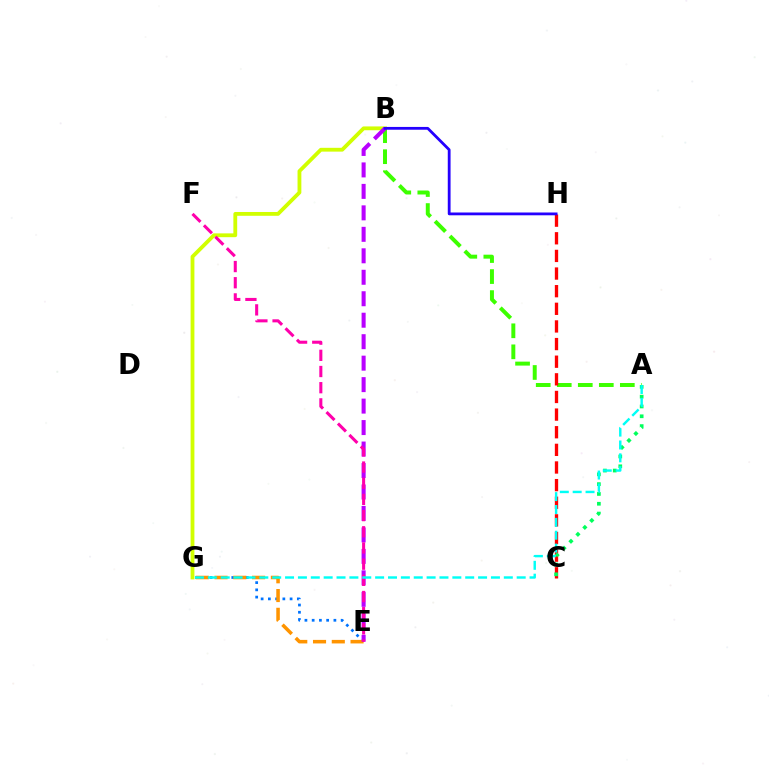{('B', 'G'): [{'color': '#d1ff00', 'line_style': 'solid', 'thickness': 2.74}], ('A', 'B'): [{'color': '#3dff00', 'line_style': 'dashed', 'thickness': 2.86}], ('C', 'H'): [{'color': '#ff0000', 'line_style': 'dashed', 'thickness': 2.4}], ('A', 'C'): [{'color': '#00ff5c', 'line_style': 'dotted', 'thickness': 2.67}], ('E', 'G'): [{'color': '#0074ff', 'line_style': 'dotted', 'thickness': 1.97}, {'color': '#ff9400', 'line_style': 'dashed', 'thickness': 2.55}], ('B', 'E'): [{'color': '#b900ff', 'line_style': 'dashed', 'thickness': 2.92}], ('E', 'F'): [{'color': '#ff00ac', 'line_style': 'dashed', 'thickness': 2.2}], ('A', 'G'): [{'color': '#00fff6', 'line_style': 'dashed', 'thickness': 1.75}], ('B', 'H'): [{'color': '#2500ff', 'line_style': 'solid', 'thickness': 2.01}]}